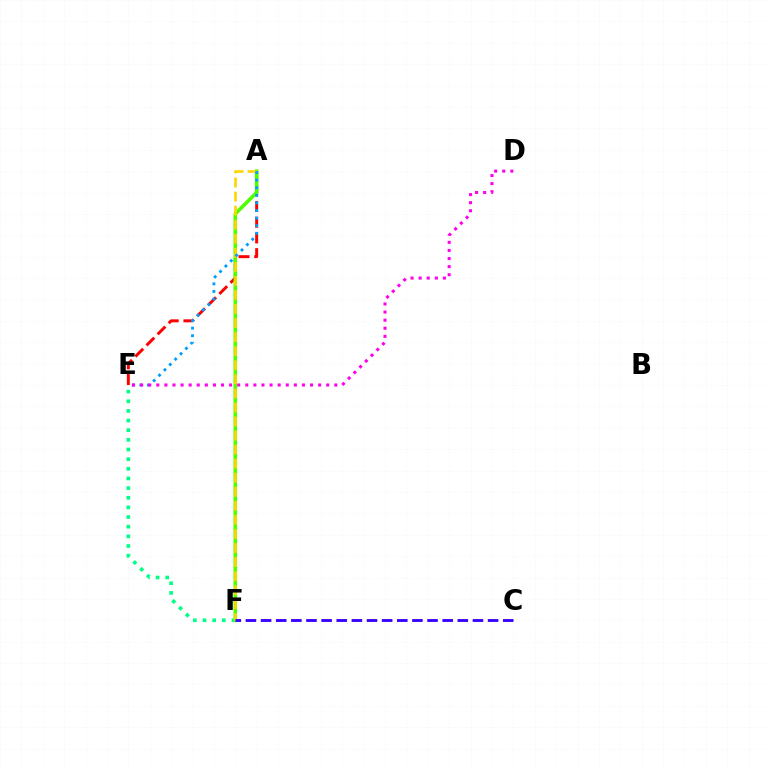{('E', 'F'): [{'color': '#00ff86', 'line_style': 'dotted', 'thickness': 2.62}], ('A', 'E'): [{'color': '#ff0000', 'line_style': 'dashed', 'thickness': 2.13}, {'color': '#009eff', 'line_style': 'dotted', 'thickness': 2.06}], ('A', 'F'): [{'color': '#4fff00', 'line_style': 'solid', 'thickness': 2.6}, {'color': '#ffd500', 'line_style': 'dashed', 'thickness': 1.91}], ('C', 'F'): [{'color': '#3700ff', 'line_style': 'dashed', 'thickness': 2.06}], ('D', 'E'): [{'color': '#ff00ed', 'line_style': 'dotted', 'thickness': 2.2}]}